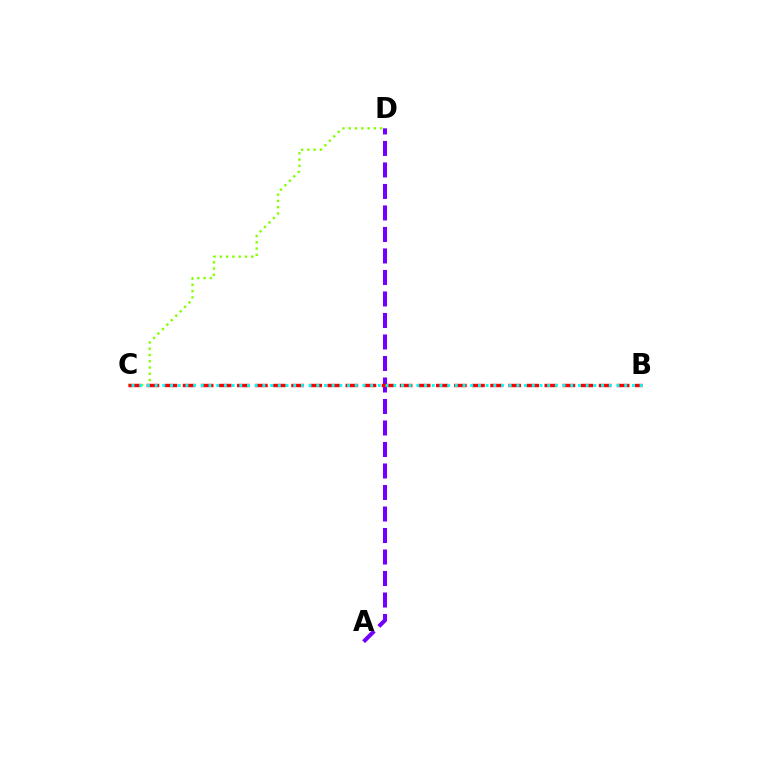{('C', 'D'): [{'color': '#84ff00', 'line_style': 'dotted', 'thickness': 1.71}], ('A', 'D'): [{'color': '#7200ff', 'line_style': 'dashed', 'thickness': 2.92}], ('B', 'C'): [{'color': '#ff0000', 'line_style': 'dashed', 'thickness': 2.46}, {'color': '#00fff6', 'line_style': 'dotted', 'thickness': 2.09}]}